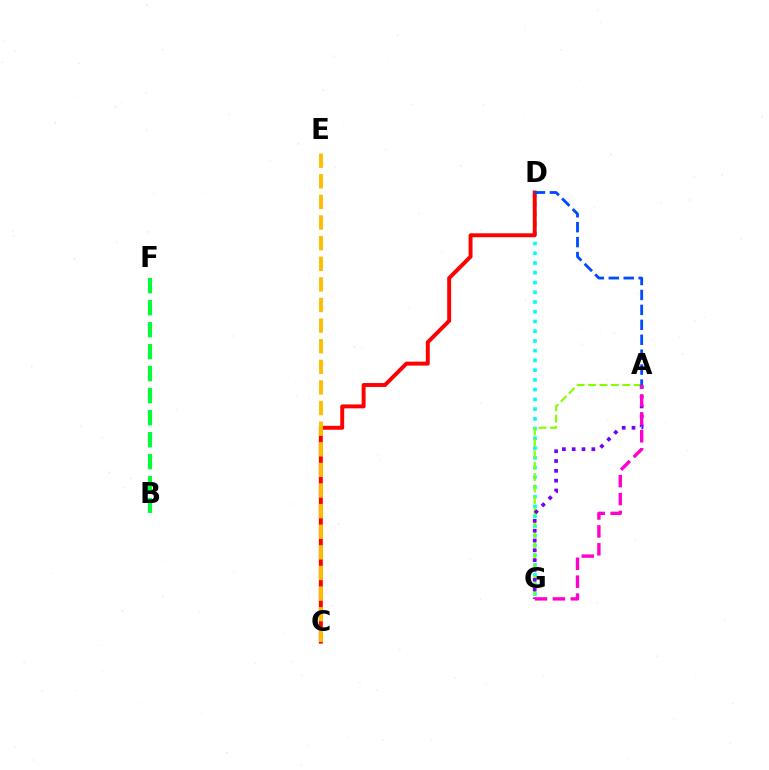{('D', 'G'): [{'color': '#00fff6', 'line_style': 'dotted', 'thickness': 2.65}], ('A', 'G'): [{'color': '#84ff00', 'line_style': 'dashed', 'thickness': 1.55}, {'color': '#7200ff', 'line_style': 'dotted', 'thickness': 2.67}, {'color': '#ff00cf', 'line_style': 'dashed', 'thickness': 2.43}], ('C', 'D'): [{'color': '#ff0000', 'line_style': 'solid', 'thickness': 2.83}], ('B', 'F'): [{'color': '#00ff39', 'line_style': 'dashed', 'thickness': 2.99}], ('C', 'E'): [{'color': '#ffbd00', 'line_style': 'dashed', 'thickness': 2.8}], ('A', 'D'): [{'color': '#004bff', 'line_style': 'dashed', 'thickness': 2.03}]}